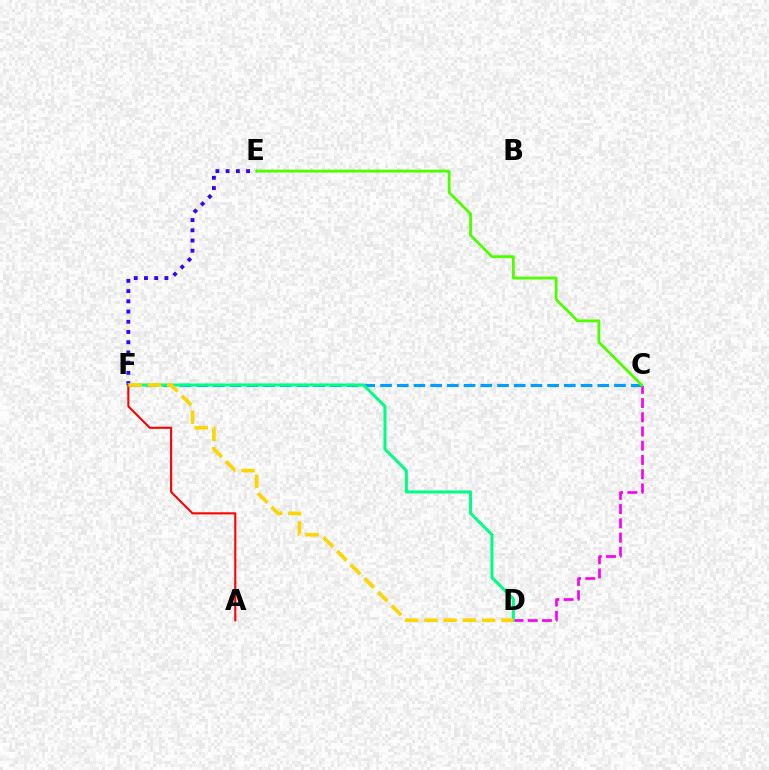{('C', 'D'): [{'color': '#ff00ed', 'line_style': 'dashed', 'thickness': 1.93}], ('E', 'F'): [{'color': '#3700ff', 'line_style': 'dotted', 'thickness': 2.78}], ('C', 'F'): [{'color': '#009eff', 'line_style': 'dashed', 'thickness': 2.27}], ('D', 'F'): [{'color': '#00ff86', 'line_style': 'solid', 'thickness': 2.18}, {'color': '#ffd500', 'line_style': 'dashed', 'thickness': 2.62}], ('C', 'E'): [{'color': '#4fff00', 'line_style': 'solid', 'thickness': 2.03}], ('A', 'F'): [{'color': '#ff0000', 'line_style': 'solid', 'thickness': 1.5}]}